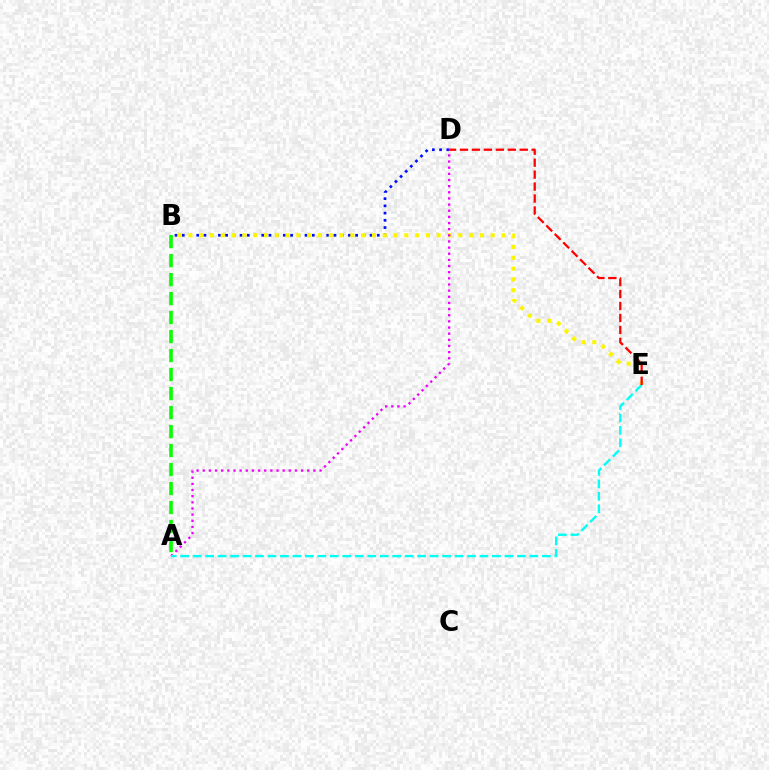{('B', 'D'): [{'color': '#0010ff', 'line_style': 'dotted', 'thickness': 1.96}], ('B', 'E'): [{'color': '#fcf500', 'line_style': 'dotted', 'thickness': 2.93}], ('A', 'D'): [{'color': '#ee00ff', 'line_style': 'dotted', 'thickness': 1.67}], ('A', 'B'): [{'color': '#08ff00', 'line_style': 'dashed', 'thickness': 2.58}], ('A', 'E'): [{'color': '#00fff6', 'line_style': 'dashed', 'thickness': 1.69}], ('D', 'E'): [{'color': '#ff0000', 'line_style': 'dashed', 'thickness': 1.62}]}